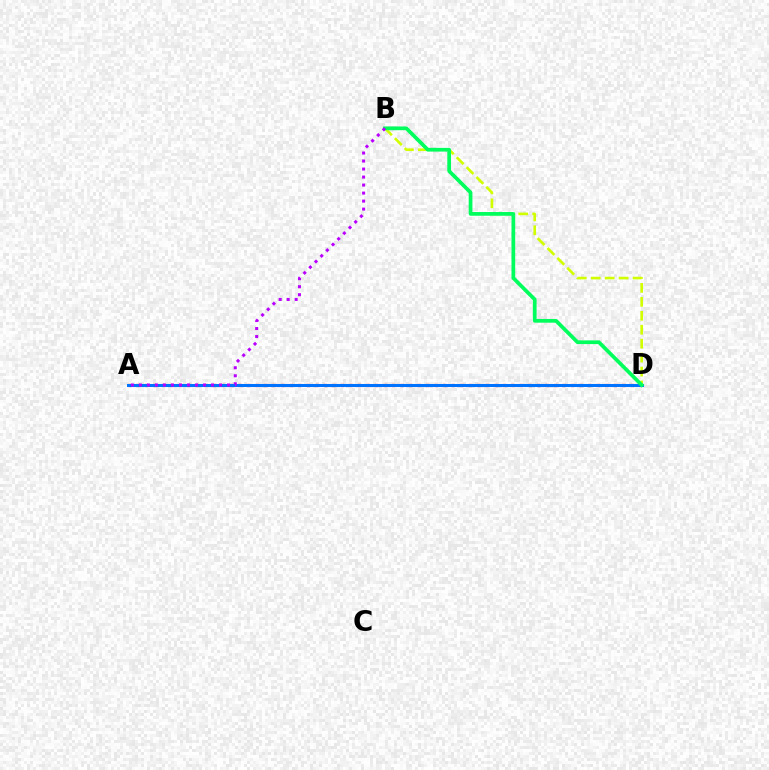{('A', 'D'): [{'color': '#ff0000', 'line_style': 'dotted', 'thickness': 2.32}, {'color': '#0074ff', 'line_style': 'solid', 'thickness': 2.19}], ('B', 'D'): [{'color': '#d1ff00', 'line_style': 'dashed', 'thickness': 1.89}, {'color': '#00ff5c', 'line_style': 'solid', 'thickness': 2.68}], ('A', 'B'): [{'color': '#b900ff', 'line_style': 'dotted', 'thickness': 2.18}]}